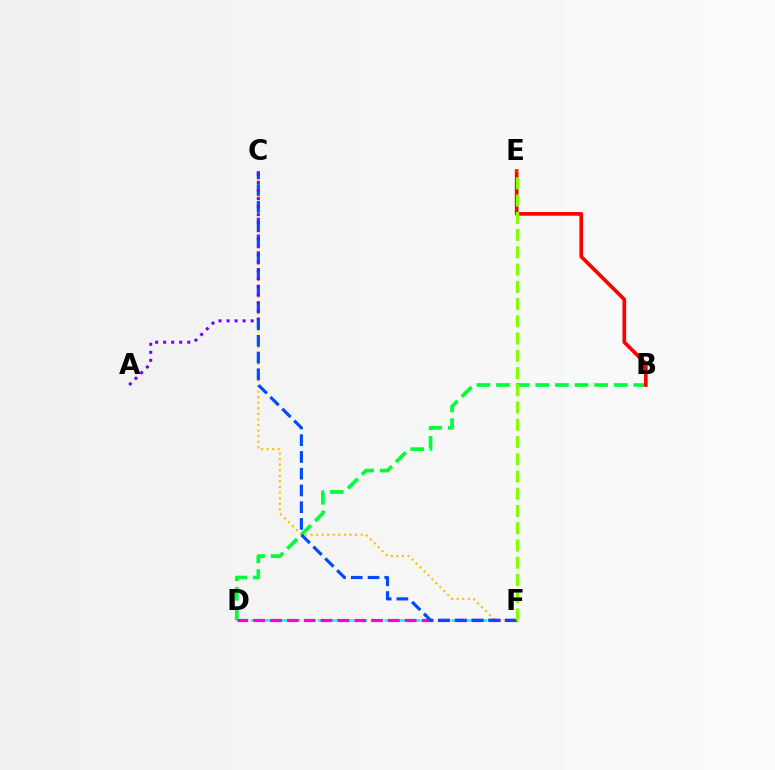{('D', 'F'): [{'color': '#00fff6', 'line_style': 'dashed', 'thickness': 1.82}, {'color': '#ff00cf', 'line_style': 'dashed', 'thickness': 2.29}], ('B', 'D'): [{'color': '#00ff39', 'line_style': 'dashed', 'thickness': 2.67}], ('C', 'F'): [{'color': '#ffbd00', 'line_style': 'dotted', 'thickness': 1.51}, {'color': '#004bff', 'line_style': 'dashed', 'thickness': 2.28}], ('B', 'E'): [{'color': '#ff0000', 'line_style': 'solid', 'thickness': 2.64}], ('A', 'C'): [{'color': '#7200ff', 'line_style': 'dotted', 'thickness': 2.18}], ('E', 'F'): [{'color': '#84ff00', 'line_style': 'dashed', 'thickness': 2.34}]}